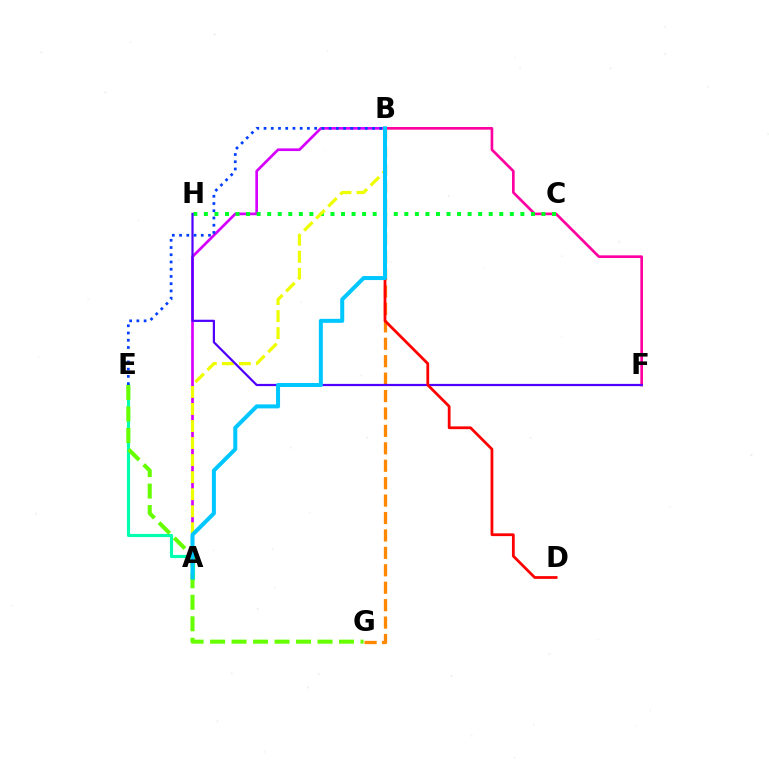{('A', 'E'): [{'color': '#00ffaf', 'line_style': 'solid', 'thickness': 2.26}], ('A', 'B'): [{'color': '#d600ff', 'line_style': 'solid', 'thickness': 1.93}, {'color': '#eeff00', 'line_style': 'dashed', 'thickness': 2.32}, {'color': '#00c7ff', 'line_style': 'solid', 'thickness': 2.89}], ('B', 'F'): [{'color': '#ff00a0', 'line_style': 'solid', 'thickness': 1.93}], ('C', 'H'): [{'color': '#00ff27', 'line_style': 'dotted', 'thickness': 2.87}], ('B', 'G'): [{'color': '#ff8800', 'line_style': 'dashed', 'thickness': 2.37}], ('F', 'H'): [{'color': '#4f00ff', 'line_style': 'solid', 'thickness': 1.59}], ('B', 'E'): [{'color': '#003fff', 'line_style': 'dotted', 'thickness': 1.97}], ('E', 'G'): [{'color': '#66ff00', 'line_style': 'dashed', 'thickness': 2.92}], ('B', 'D'): [{'color': '#ff0000', 'line_style': 'solid', 'thickness': 1.99}]}